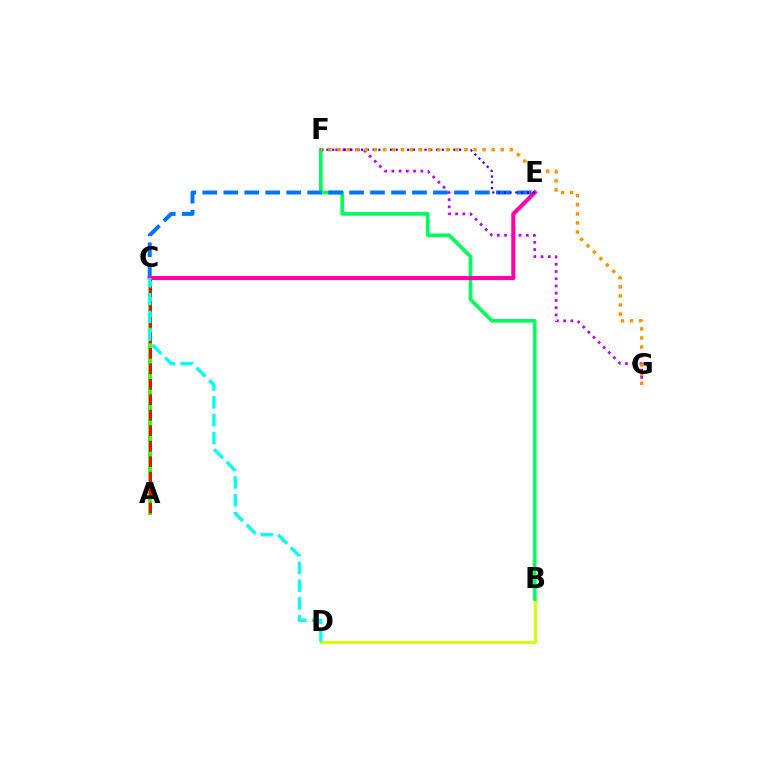{('B', 'D'): [{'color': '#d1ff00', 'line_style': 'solid', 'thickness': 2.11}], ('B', 'F'): [{'color': '#00ff5c', 'line_style': 'solid', 'thickness': 2.64}], ('F', 'G'): [{'color': '#b900ff', 'line_style': 'dotted', 'thickness': 1.96}, {'color': '#ff9400', 'line_style': 'dotted', 'thickness': 2.46}], ('A', 'C'): [{'color': '#3dff00', 'line_style': 'solid', 'thickness': 2.82}, {'color': '#ff0000', 'line_style': 'dashed', 'thickness': 2.1}], ('C', 'E'): [{'color': '#0074ff', 'line_style': 'dashed', 'thickness': 2.85}, {'color': '#ff00ac', 'line_style': 'solid', 'thickness': 2.95}], ('E', 'F'): [{'color': '#2500ff', 'line_style': 'dotted', 'thickness': 1.57}], ('C', 'D'): [{'color': '#00fff6', 'line_style': 'dashed', 'thickness': 2.42}]}